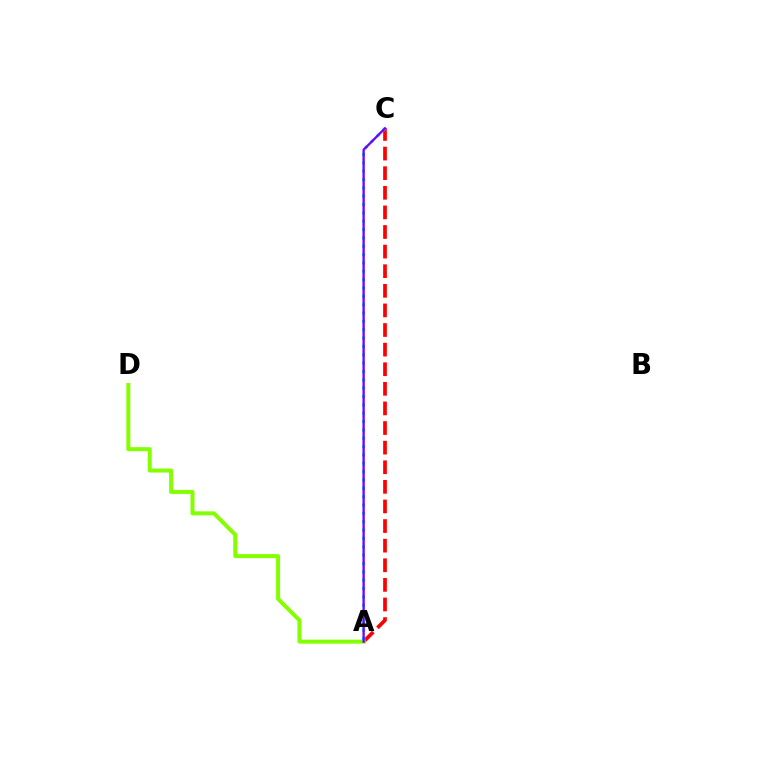{('A', 'C'): [{'color': '#ff0000', 'line_style': 'dashed', 'thickness': 2.66}, {'color': '#00fff6', 'line_style': 'dotted', 'thickness': 2.27}, {'color': '#7200ff', 'line_style': 'solid', 'thickness': 1.66}], ('A', 'D'): [{'color': '#84ff00', 'line_style': 'solid', 'thickness': 2.88}]}